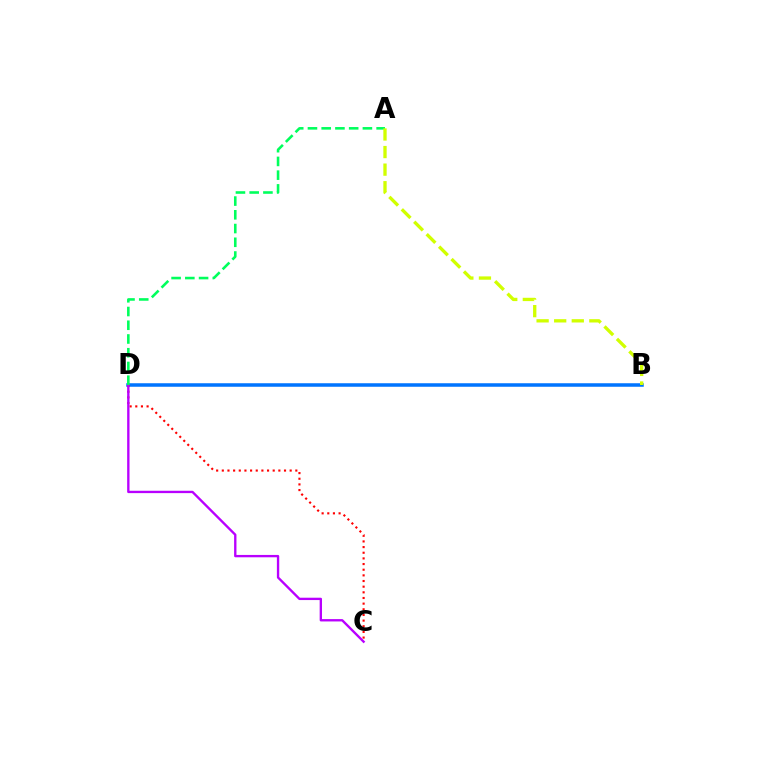{('B', 'D'): [{'color': '#0074ff', 'line_style': 'solid', 'thickness': 2.53}], ('C', 'D'): [{'color': '#ff0000', 'line_style': 'dotted', 'thickness': 1.54}, {'color': '#b900ff', 'line_style': 'solid', 'thickness': 1.69}], ('A', 'D'): [{'color': '#00ff5c', 'line_style': 'dashed', 'thickness': 1.87}], ('A', 'B'): [{'color': '#d1ff00', 'line_style': 'dashed', 'thickness': 2.39}]}